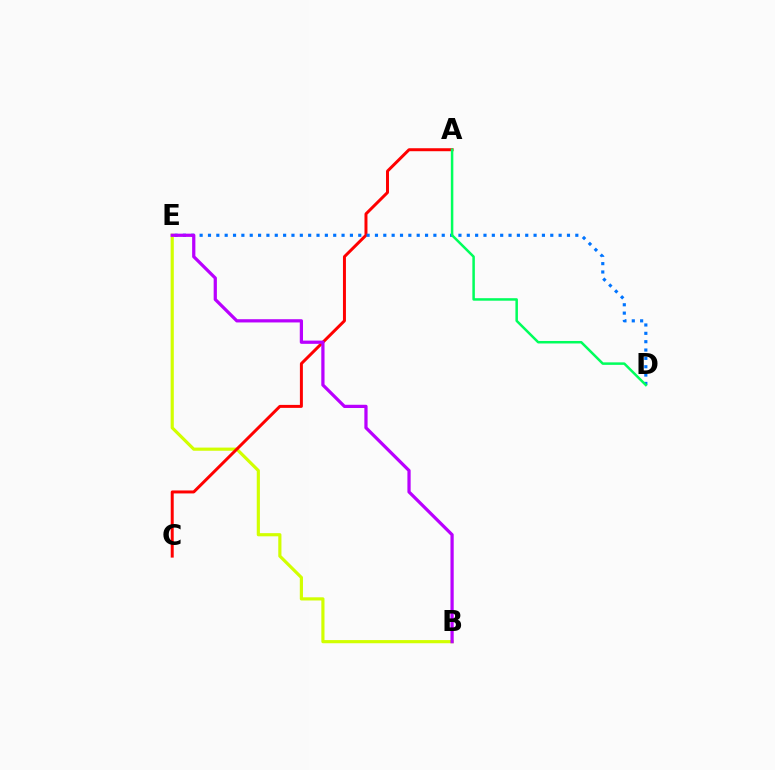{('B', 'E'): [{'color': '#d1ff00', 'line_style': 'solid', 'thickness': 2.28}, {'color': '#b900ff', 'line_style': 'solid', 'thickness': 2.33}], ('A', 'C'): [{'color': '#ff0000', 'line_style': 'solid', 'thickness': 2.14}], ('D', 'E'): [{'color': '#0074ff', 'line_style': 'dotted', 'thickness': 2.27}], ('A', 'D'): [{'color': '#00ff5c', 'line_style': 'solid', 'thickness': 1.8}]}